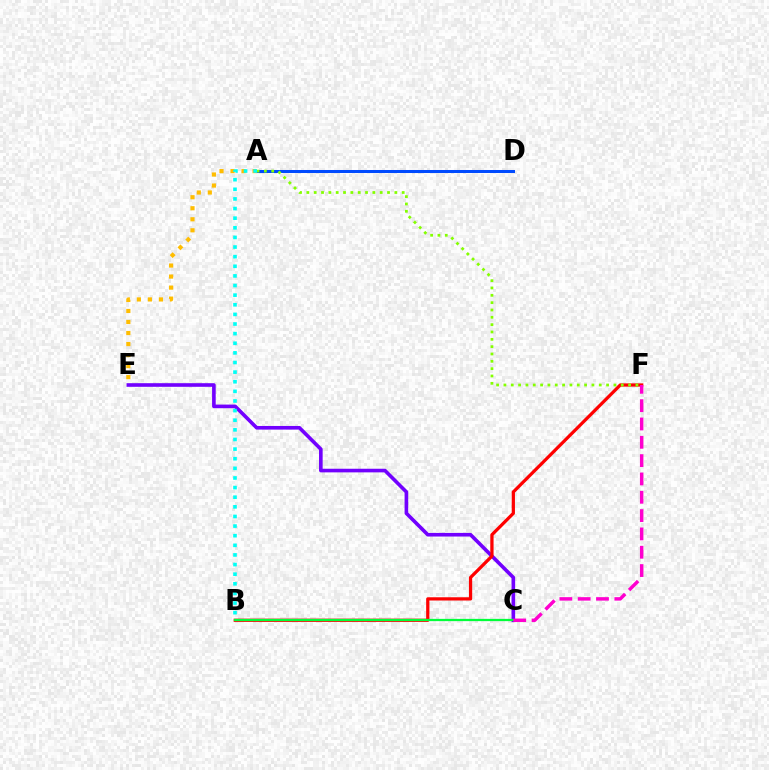{('C', 'E'): [{'color': '#7200ff', 'line_style': 'solid', 'thickness': 2.61}], ('A', 'D'): [{'color': '#004bff', 'line_style': 'solid', 'thickness': 2.17}], ('A', 'E'): [{'color': '#ffbd00', 'line_style': 'dotted', 'thickness': 3.0}], ('B', 'F'): [{'color': '#ff0000', 'line_style': 'solid', 'thickness': 2.34}], ('B', 'C'): [{'color': '#00ff39', 'line_style': 'solid', 'thickness': 1.63}], ('C', 'F'): [{'color': '#ff00cf', 'line_style': 'dashed', 'thickness': 2.49}], ('A', 'F'): [{'color': '#84ff00', 'line_style': 'dotted', 'thickness': 1.99}], ('A', 'B'): [{'color': '#00fff6', 'line_style': 'dotted', 'thickness': 2.61}]}